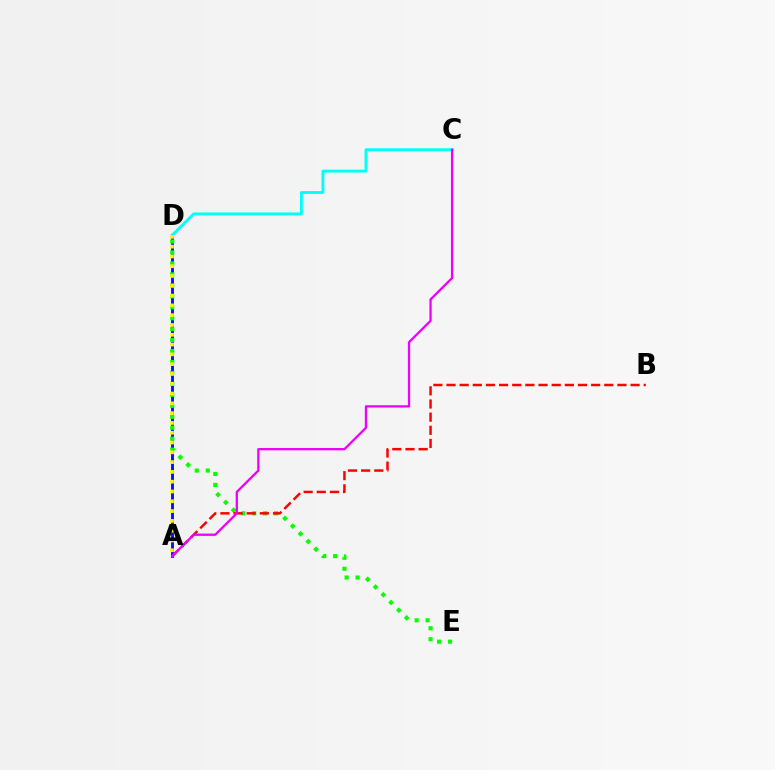{('A', 'D'): [{'color': '#0010ff', 'line_style': 'solid', 'thickness': 2.04}, {'color': '#fcf500', 'line_style': 'dotted', 'thickness': 2.66}], ('D', 'E'): [{'color': '#08ff00', 'line_style': 'dotted', 'thickness': 2.98}], ('A', 'B'): [{'color': '#ff0000', 'line_style': 'dashed', 'thickness': 1.79}], ('C', 'D'): [{'color': '#00fff6', 'line_style': 'solid', 'thickness': 2.06}], ('A', 'C'): [{'color': '#ee00ff', 'line_style': 'solid', 'thickness': 1.66}]}